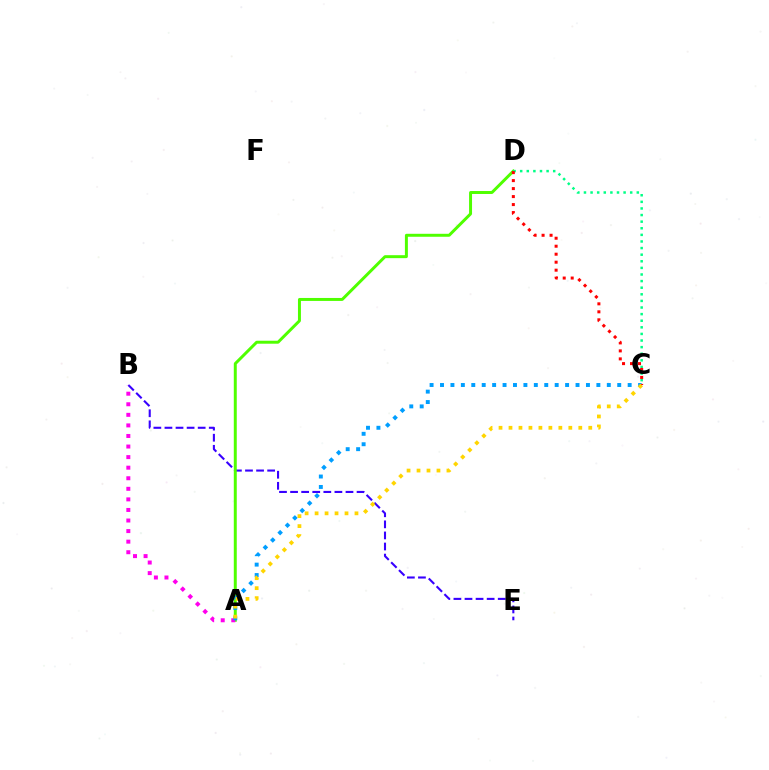{('B', 'E'): [{'color': '#3700ff', 'line_style': 'dashed', 'thickness': 1.51}], ('A', 'D'): [{'color': '#4fff00', 'line_style': 'solid', 'thickness': 2.14}], ('A', 'B'): [{'color': '#ff00ed', 'line_style': 'dotted', 'thickness': 2.87}], ('A', 'C'): [{'color': '#009eff', 'line_style': 'dotted', 'thickness': 2.83}, {'color': '#ffd500', 'line_style': 'dotted', 'thickness': 2.71}], ('C', 'D'): [{'color': '#00ff86', 'line_style': 'dotted', 'thickness': 1.79}, {'color': '#ff0000', 'line_style': 'dotted', 'thickness': 2.17}]}